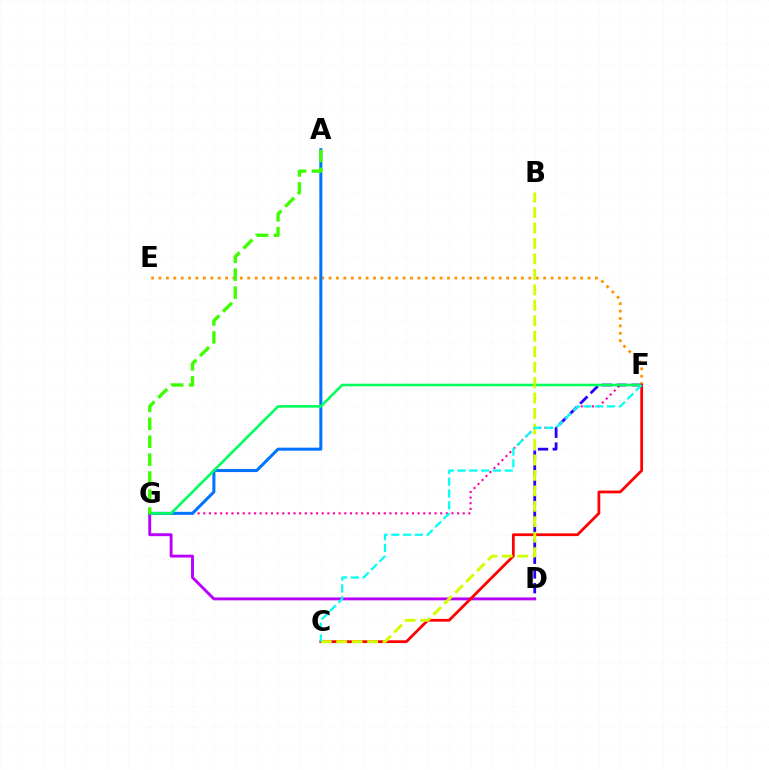{('F', 'G'): [{'color': '#ff00ac', 'line_style': 'dotted', 'thickness': 1.53}, {'color': '#00ff5c', 'line_style': 'solid', 'thickness': 1.85}], ('D', 'F'): [{'color': '#2500ff', 'line_style': 'dashed', 'thickness': 2.0}], ('E', 'F'): [{'color': '#ff9400', 'line_style': 'dotted', 'thickness': 2.01}], ('A', 'G'): [{'color': '#0074ff', 'line_style': 'solid', 'thickness': 2.17}, {'color': '#3dff00', 'line_style': 'dashed', 'thickness': 2.43}], ('D', 'G'): [{'color': '#b900ff', 'line_style': 'solid', 'thickness': 2.08}], ('C', 'F'): [{'color': '#ff0000', 'line_style': 'solid', 'thickness': 1.99}, {'color': '#00fff6', 'line_style': 'dashed', 'thickness': 1.6}], ('B', 'C'): [{'color': '#d1ff00', 'line_style': 'dashed', 'thickness': 2.1}]}